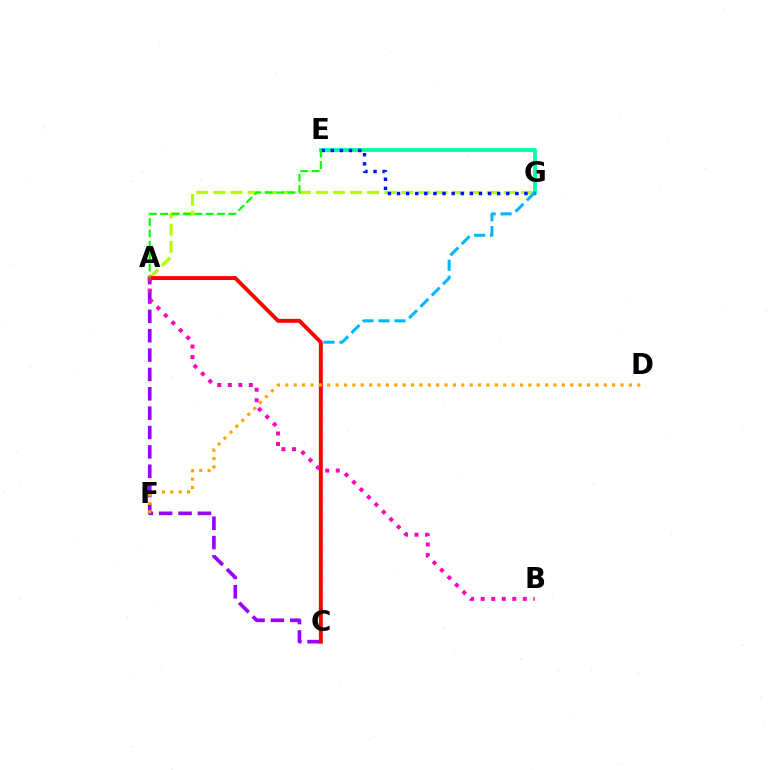{('A', 'C'): [{'color': '#9b00ff', 'line_style': 'dashed', 'thickness': 2.63}, {'color': '#ff0000', 'line_style': 'solid', 'thickness': 2.82}], ('A', 'G'): [{'color': '#b3ff00', 'line_style': 'dashed', 'thickness': 2.32}], ('E', 'G'): [{'color': '#00ff9d', 'line_style': 'solid', 'thickness': 2.72}, {'color': '#0010ff', 'line_style': 'dotted', 'thickness': 2.47}], ('C', 'G'): [{'color': '#00b5ff', 'line_style': 'dashed', 'thickness': 2.17}], ('D', 'F'): [{'color': '#ffa500', 'line_style': 'dotted', 'thickness': 2.28}], ('A', 'B'): [{'color': '#ff00bd', 'line_style': 'dotted', 'thickness': 2.86}], ('A', 'E'): [{'color': '#08ff00', 'line_style': 'dashed', 'thickness': 1.54}]}